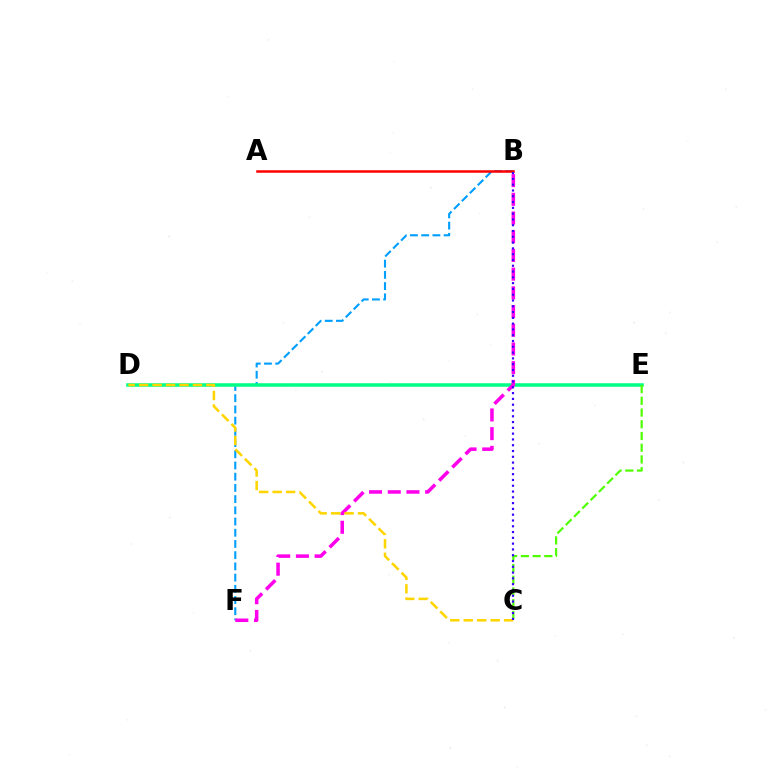{('B', 'F'): [{'color': '#009eff', 'line_style': 'dashed', 'thickness': 1.52}, {'color': '#ff00ed', 'line_style': 'dashed', 'thickness': 2.54}], ('D', 'E'): [{'color': '#00ff86', 'line_style': 'solid', 'thickness': 2.53}], ('C', 'E'): [{'color': '#4fff00', 'line_style': 'dashed', 'thickness': 1.59}], ('A', 'B'): [{'color': '#ff0000', 'line_style': 'solid', 'thickness': 1.81}], ('C', 'D'): [{'color': '#ffd500', 'line_style': 'dashed', 'thickness': 1.83}], ('B', 'C'): [{'color': '#3700ff', 'line_style': 'dotted', 'thickness': 1.57}]}